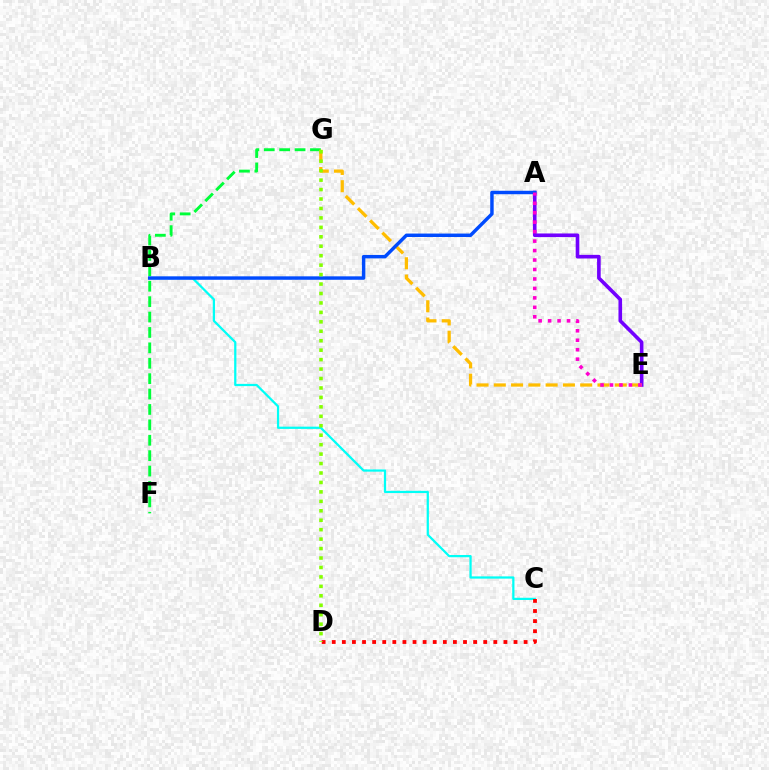{('A', 'E'): [{'color': '#7200ff', 'line_style': 'solid', 'thickness': 2.61}, {'color': '#ff00cf', 'line_style': 'dotted', 'thickness': 2.57}], ('B', 'C'): [{'color': '#00fff6', 'line_style': 'solid', 'thickness': 1.61}], ('F', 'G'): [{'color': '#00ff39', 'line_style': 'dashed', 'thickness': 2.09}], ('C', 'D'): [{'color': '#ff0000', 'line_style': 'dotted', 'thickness': 2.74}], ('E', 'G'): [{'color': '#ffbd00', 'line_style': 'dashed', 'thickness': 2.35}], ('A', 'B'): [{'color': '#004bff', 'line_style': 'solid', 'thickness': 2.48}], ('D', 'G'): [{'color': '#84ff00', 'line_style': 'dotted', 'thickness': 2.57}]}